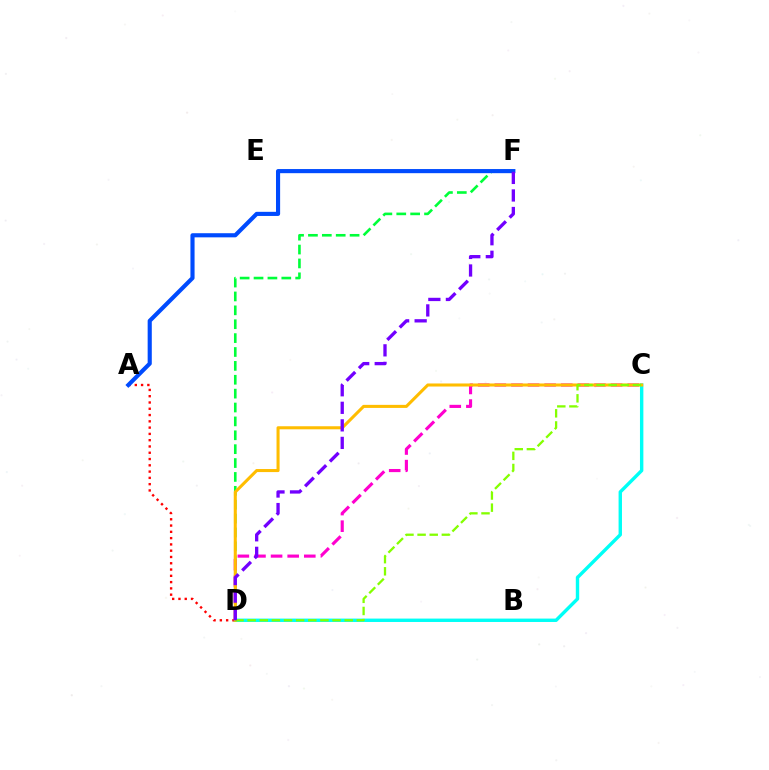{('C', 'D'): [{'color': '#00fff6', 'line_style': 'solid', 'thickness': 2.45}, {'color': '#ff00cf', 'line_style': 'dashed', 'thickness': 2.26}, {'color': '#ffbd00', 'line_style': 'solid', 'thickness': 2.2}, {'color': '#84ff00', 'line_style': 'dashed', 'thickness': 1.65}], ('A', 'D'): [{'color': '#ff0000', 'line_style': 'dotted', 'thickness': 1.71}], ('D', 'F'): [{'color': '#00ff39', 'line_style': 'dashed', 'thickness': 1.89}, {'color': '#7200ff', 'line_style': 'dashed', 'thickness': 2.38}], ('A', 'F'): [{'color': '#004bff', 'line_style': 'solid', 'thickness': 2.97}]}